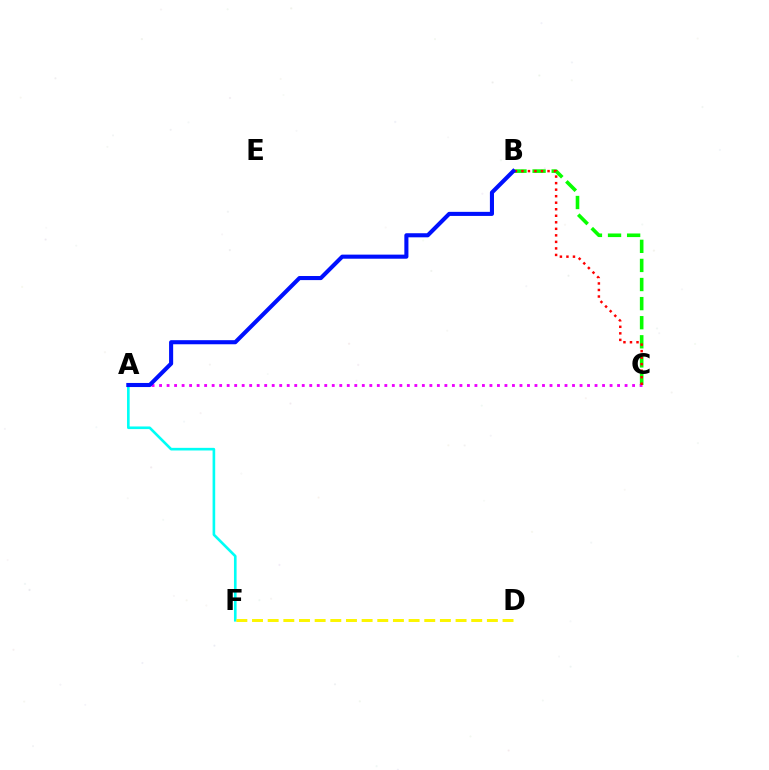{('B', 'C'): [{'color': '#08ff00', 'line_style': 'dashed', 'thickness': 2.59}, {'color': '#ff0000', 'line_style': 'dotted', 'thickness': 1.77}], ('A', 'F'): [{'color': '#00fff6', 'line_style': 'solid', 'thickness': 1.89}], ('A', 'C'): [{'color': '#ee00ff', 'line_style': 'dotted', 'thickness': 2.04}], ('A', 'B'): [{'color': '#0010ff', 'line_style': 'solid', 'thickness': 2.94}], ('D', 'F'): [{'color': '#fcf500', 'line_style': 'dashed', 'thickness': 2.13}]}